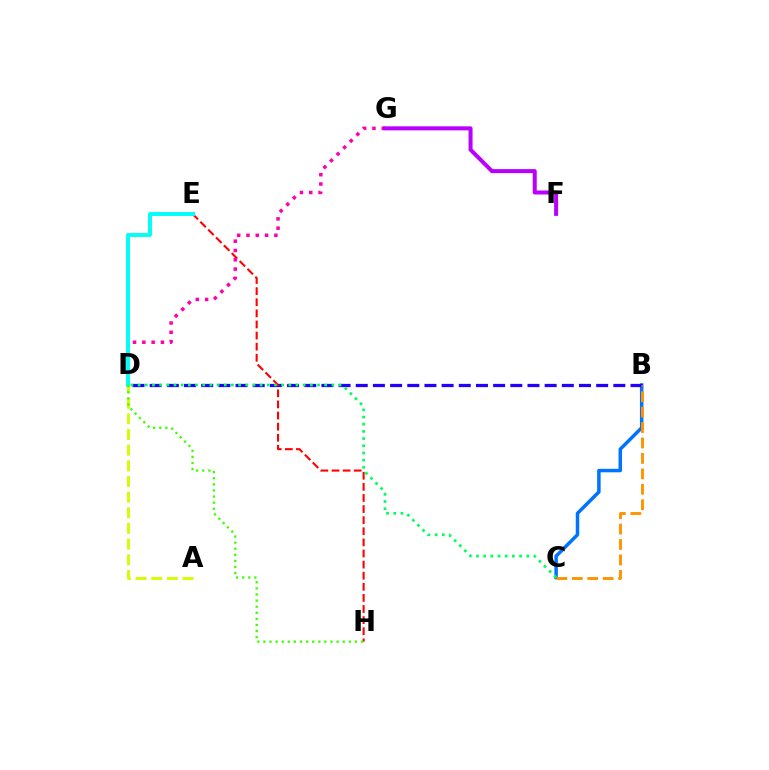{('B', 'C'): [{'color': '#0074ff', 'line_style': 'solid', 'thickness': 2.52}, {'color': '#ff9400', 'line_style': 'dashed', 'thickness': 2.1}], ('B', 'D'): [{'color': '#2500ff', 'line_style': 'dashed', 'thickness': 2.33}], ('E', 'H'): [{'color': '#ff0000', 'line_style': 'dashed', 'thickness': 1.51}], ('D', 'G'): [{'color': '#ff00ac', 'line_style': 'dotted', 'thickness': 2.53}], ('D', 'E'): [{'color': '#00fff6', 'line_style': 'solid', 'thickness': 2.83}], ('A', 'D'): [{'color': '#d1ff00', 'line_style': 'dashed', 'thickness': 2.13}], ('C', 'D'): [{'color': '#00ff5c', 'line_style': 'dotted', 'thickness': 1.95}], ('F', 'G'): [{'color': '#b900ff', 'line_style': 'solid', 'thickness': 2.88}], ('D', 'H'): [{'color': '#3dff00', 'line_style': 'dotted', 'thickness': 1.66}]}